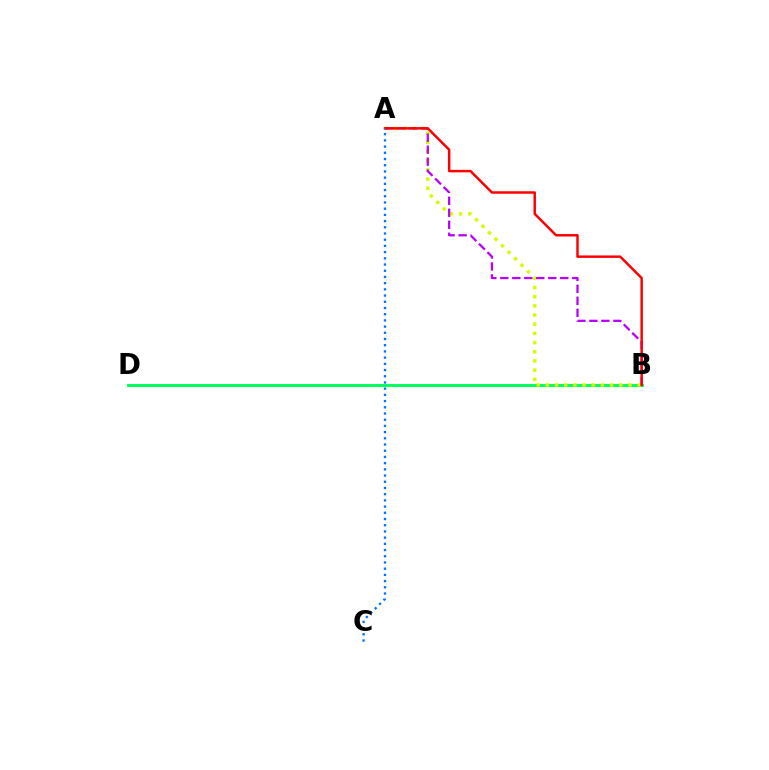{('B', 'D'): [{'color': '#00ff5c', 'line_style': 'solid', 'thickness': 2.11}], ('A', 'B'): [{'color': '#d1ff00', 'line_style': 'dotted', 'thickness': 2.49}, {'color': '#b900ff', 'line_style': 'dashed', 'thickness': 1.63}, {'color': '#ff0000', 'line_style': 'solid', 'thickness': 1.78}], ('A', 'C'): [{'color': '#0074ff', 'line_style': 'dotted', 'thickness': 1.69}]}